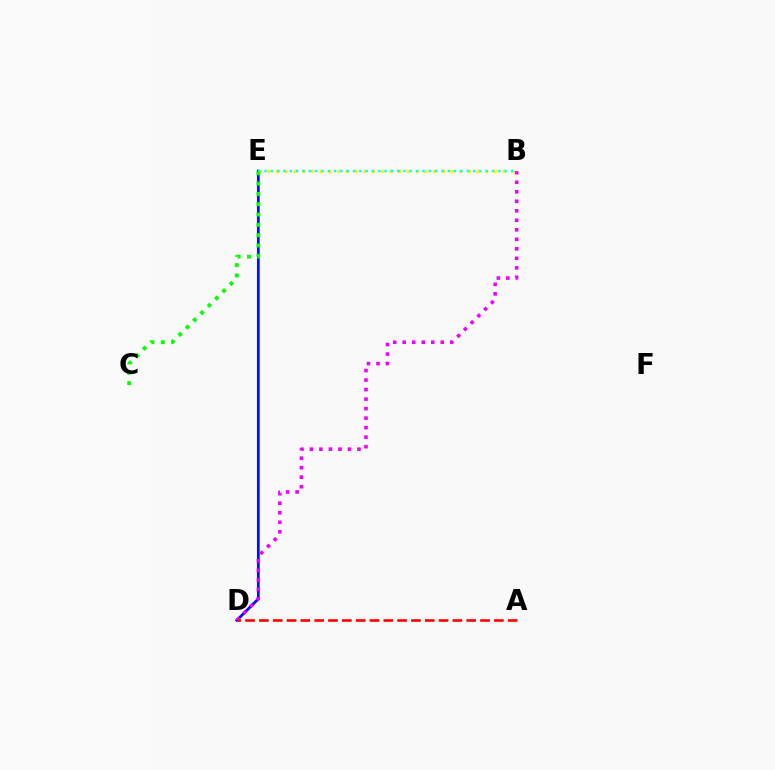{('B', 'E'): [{'color': '#fcf500', 'line_style': 'dotted', 'thickness': 2.37}, {'color': '#00fff6', 'line_style': 'dotted', 'thickness': 1.72}], ('D', 'E'): [{'color': '#0010ff', 'line_style': 'solid', 'thickness': 1.98}], ('B', 'D'): [{'color': '#ee00ff', 'line_style': 'dotted', 'thickness': 2.58}], ('A', 'D'): [{'color': '#ff0000', 'line_style': 'dashed', 'thickness': 1.88}], ('C', 'E'): [{'color': '#08ff00', 'line_style': 'dotted', 'thickness': 2.8}]}